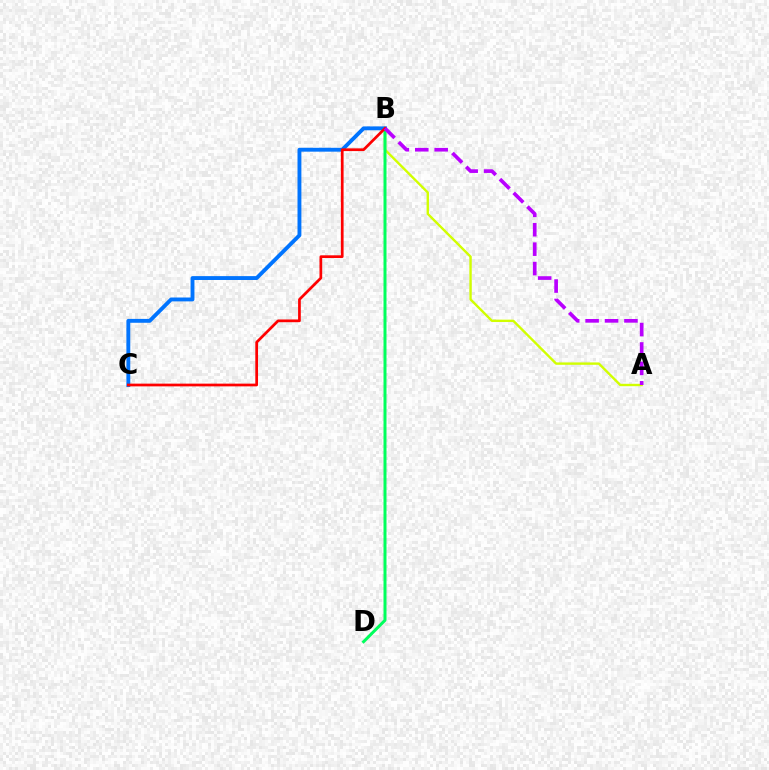{('A', 'B'): [{'color': '#d1ff00', 'line_style': 'solid', 'thickness': 1.72}, {'color': '#b900ff', 'line_style': 'dashed', 'thickness': 2.64}], ('B', 'D'): [{'color': '#00ff5c', 'line_style': 'solid', 'thickness': 2.16}], ('B', 'C'): [{'color': '#0074ff', 'line_style': 'solid', 'thickness': 2.79}, {'color': '#ff0000', 'line_style': 'solid', 'thickness': 1.96}]}